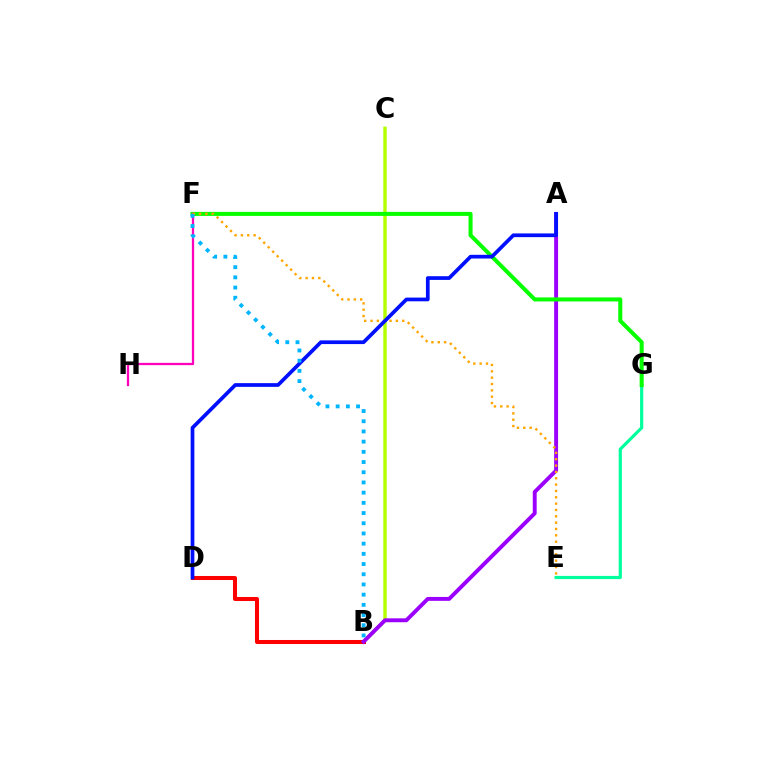{('B', 'C'): [{'color': '#b3ff00', 'line_style': 'solid', 'thickness': 2.47}], ('E', 'G'): [{'color': '#00ff9d', 'line_style': 'solid', 'thickness': 2.29}], ('B', 'D'): [{'color': '#ff0000', 'line_style': 'solid', 'thickness': 2.9}], ('A', 'B'): [{'color': '#9b00ff', 'line_style': 'solid', 'thickness': 2.81}], ('F', 'G'): [{'color': '#08ff00', 'line_style': 'solid', 'thickness': 2.91}], ('F', 'H'): [{'color': '#ff00bd', 'line_style': 'solid', 'thickness': 1.63}], ('E', 'F'): [{'color': '#ffa500', 'line_style': 'dotted', 'thickness': 1.72}], ('A', 'D'): [{'color': '#0010ff', 'line_style': 'solid', 'thickness': 2.67}], ('B', 'F'): [{'color': '#00b5ff', 'line_style': 'dotted', 'thickness': 2.77}]}